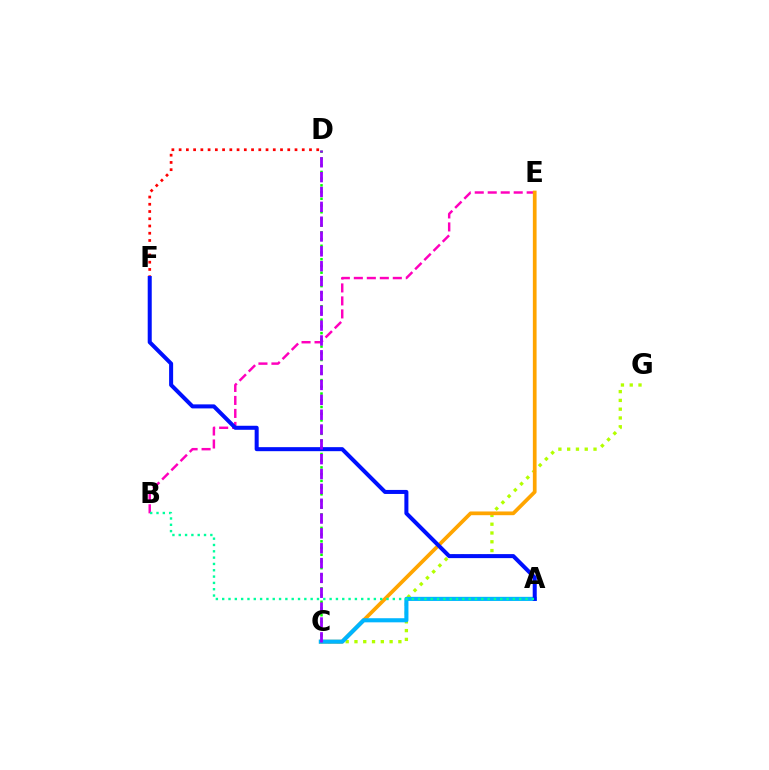{('C', 'D'): [{'color': '#08ff00', 'line_style': 'dotted', 'thickness': 1.82}, {'color': '#9b00ff', 'line_style': 'dashed', 'thickness': 2.02}], ('D', 'F'): [{'color': '#ff0000', 'line_style': 'dotted', 'thickness': 1.97}], ('B', 'E'): [{'color': '#ff00bd', 'line_style': 'dashed', 'thickness': 1.76}], ('C', 'G'): [{'color': '#b3ff00', 'line_style': 'dotted', 'thickness': 2.39}], ('C', 'E'): [{'color': '#ffa500', 'line_style': 'solid', 'thickness': 2.68}], ('A', 'C'): [{'color': '#00b5ff', 'line_style': 'solid', 'thickness': 2.96}], ('A', 'F'): [{'color': '#0010ff', 'line_style': 'solid', 'thickness': 2.9}], ('A', 'B'): [{'color': '#00ff9d', 'line_style': 'dotted', 'thickness': 1.72}]}